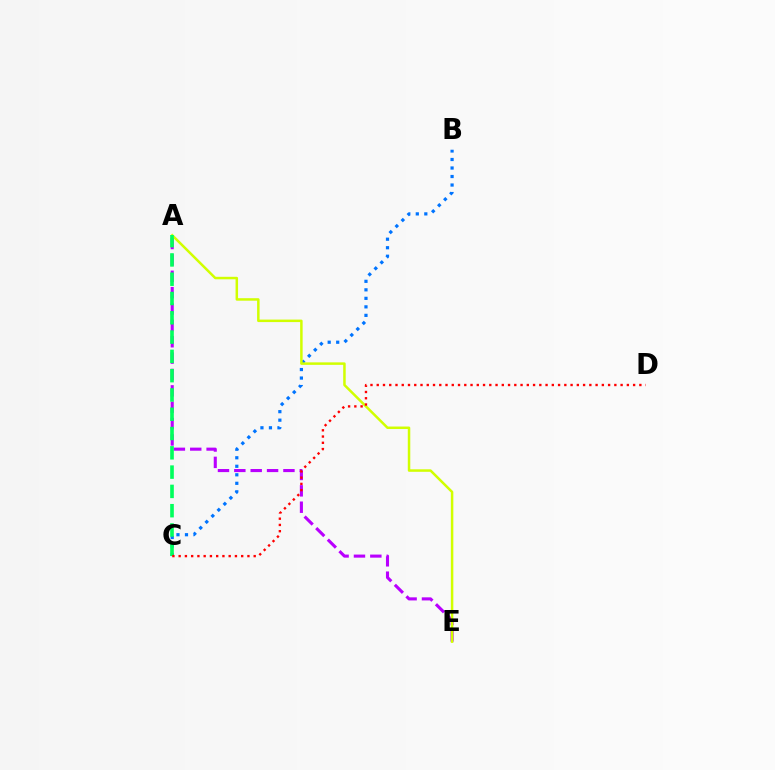{('B', 'C'): [{'color': '#0074ff', 'line_style': 'dotted', 'thickness': 2.31}], ('A', 'E'): [{'color': '#b900ff', 'line_style': 'dashed', 'thickness': 2.22}, {'color': '#d1ff00', 'line_style': 'solid', 'thickness': 1.8}], ('A', 'C'): [{'color': '#00ff5c', 'line_style': 'dashed', 'thickness': 2.62}], ('C', 'D'): [{'color': '#ff0000', 'line_style': 'dotted', 'thickness': 1.7}]}